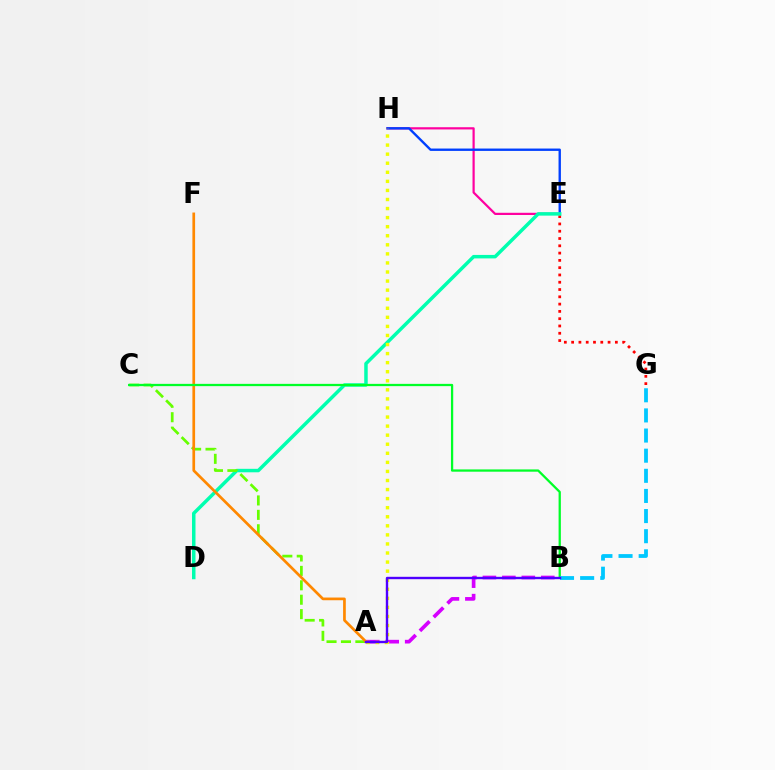{('E', 'H'): [{'color': '#ff00a0', 'line_style': 'solid', 'thickness': 1.59}, {'color': '#003fff', 'line_style': 'solid', 'thickness': 1.7}], ('A', 'B'): [{'color': '#d600ff', 'line_style': 'dashed', 'thickness': 2.64}, {'color': '#4f00ff', 'line_style': 'solid', 'thickness': 1.72}], ('E', 'G'): [{'color': '#ff0000', 'line_style': 'dotted', 'thickness': 1.98}], ('D', 'E'): [{'color': '#00ffaf', 'line_style': 'solid', 'thickness': 2.51}], ('A', 'C'): [{'color': '#66ff00', 'line_style': 'dashed', 'thickness': 1.96}], ('A', 'H'): [{'color': '#eeff00', 'line_style': 'dotted', 'thickness': 2.46}], ('A', 'F'): [{'color': '#ff8800', 'line_style': 'solid', 'thickness': 1.94}], ('B', 'C'): [{'color': '#00ff27', 'line_style': 'solid', 'thickness': 1.64}], ('B', 'G'): [{'color': '#00c7ff', 'line_style': 'dashed', 'thickness': 2.73}]}